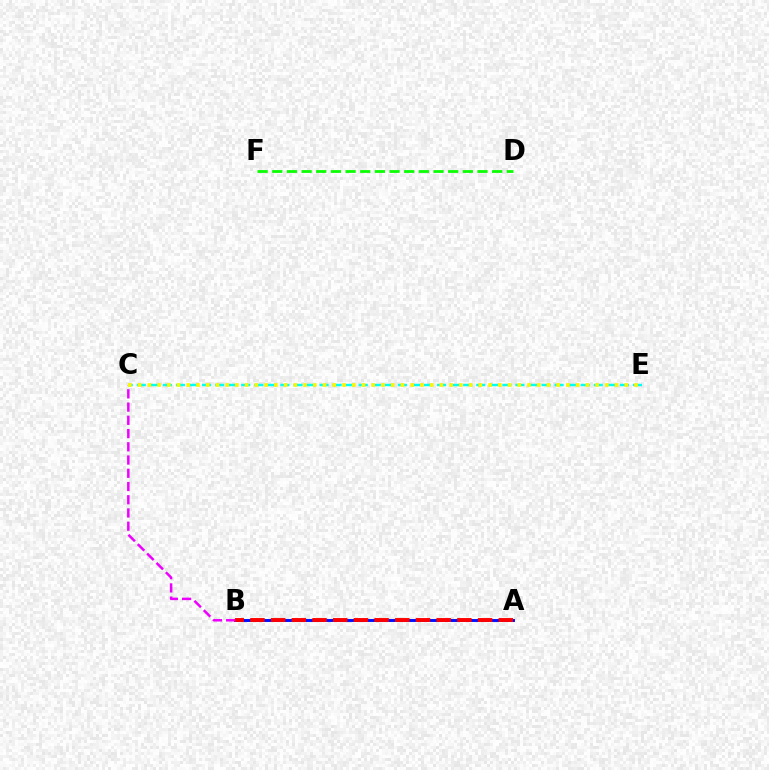{('C', 'E'): [{'color': '#00fff6', 'line_style': 'dashed', 'thickness': 1.77}, {'color': '#fcf500', 'line_style': 'dotted', 'thickness': 2.64}], ('A', 'B'): [{'color': '#0010ff', 'line_style': 'solid', 'thickness': 2.11}, {'color': '#ff0000', 'line_style': 'dashed', 'thickness': 2.81}], ('D', 'F'): [{'color': '#08ff00', 'line_style': 'dashed', 'thickness': 1.99}], ('B', 'C'): [{'color': '#ee00ff', 'line_style': 'dashed', 'thickness': 1.8}]}